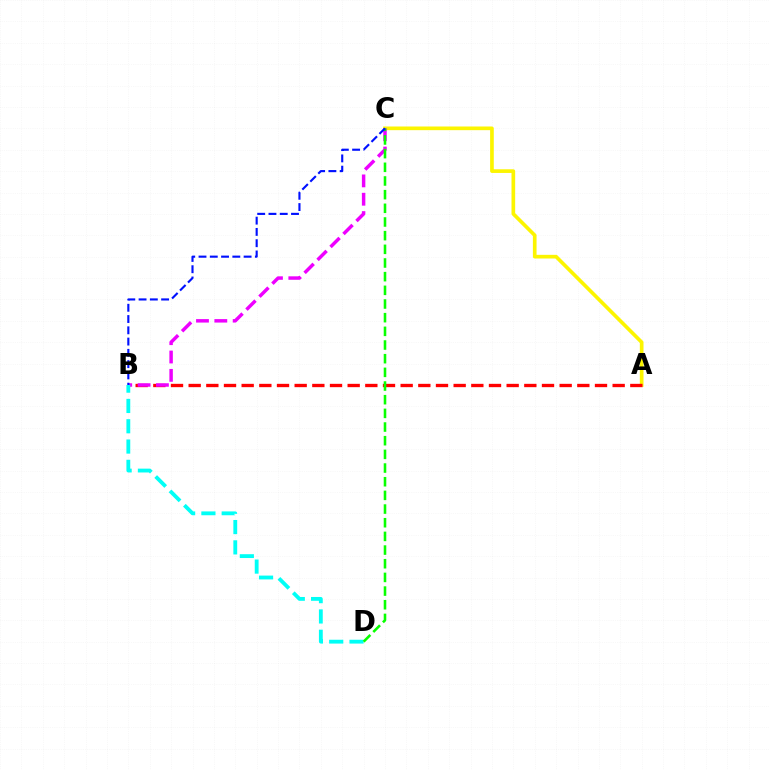{('A', 'C'): [{'color': '#fcf500', 'line_style': 'solid', 'thickness': 2.64}], ('A', 'B'): [{'color': '#ff0000', 'line_style': 'dashed', 'thickness': 2.4}], ('B', 'C'): [{'color': '#ee00ff', 'line_style': 'dashed', 'thickness': 2.49}, {'color': '#0010ff', 'line_style': 'dashed', 'thickness': 1.53}], ('B', 'D'): [{'color': '#00fff6', 'line_style': 'dashed', 'thickness': 2.76}], ('C', 'D'): [{'color': '#08ff00', 'line_style': 'dashed', 'thickness': 1.86}]}